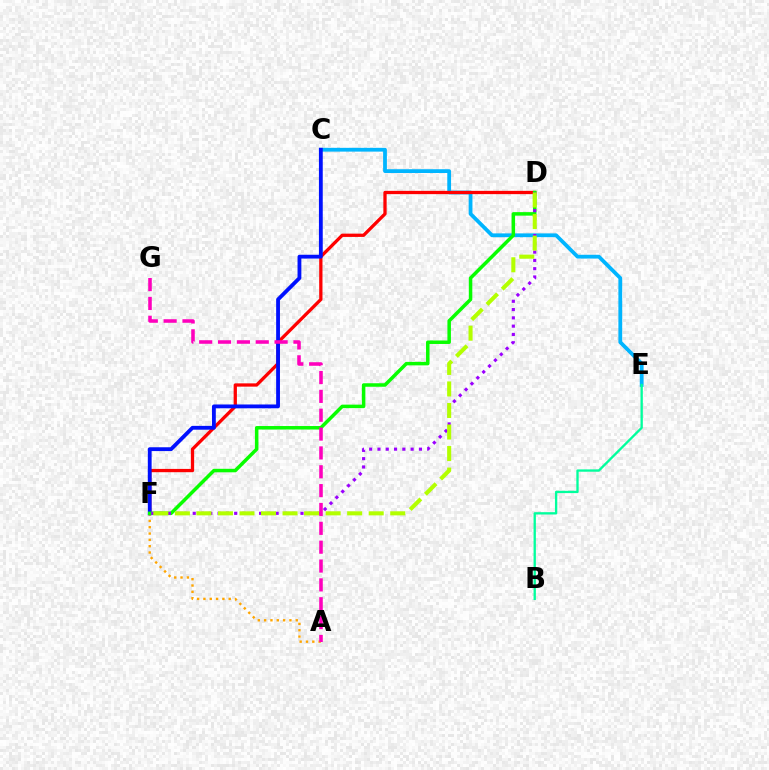{('C', 'E'): [{'color': '#00b5ff', 'line_style': 'solid', 'thickness': 2.72}], ('A', 'F'): [{'color': '#ffa500', 'line_style': 'dotted', 'thickness': 1.72}], ('D', 'F'): [{'color': '#ff0000', 'line_style': 'solid', 'thickness': 2.36}, {'color': '#08ff00', 'line_style': 'solid', 'thickness': 2.52}, {'color': '#9b00ff', 'line_style': 'dotted', 'thickness': 2.25}, {'color': '#b3ff00', 'line_style': 'dashed', 'thickness': 2.93}], ('C', 'F'): [{'color': '#0010ff', 'line_style': 'solid', 'thickness': 2.75}], ('A', 'G'): [{'color': '#ff00bd', 'line_style': 'dashed', 'thickness': 2.56}], ('B', 'E'): [{'color': '#00ff9d', 'line_style': 'solid', 'thickness': 1.67}]}